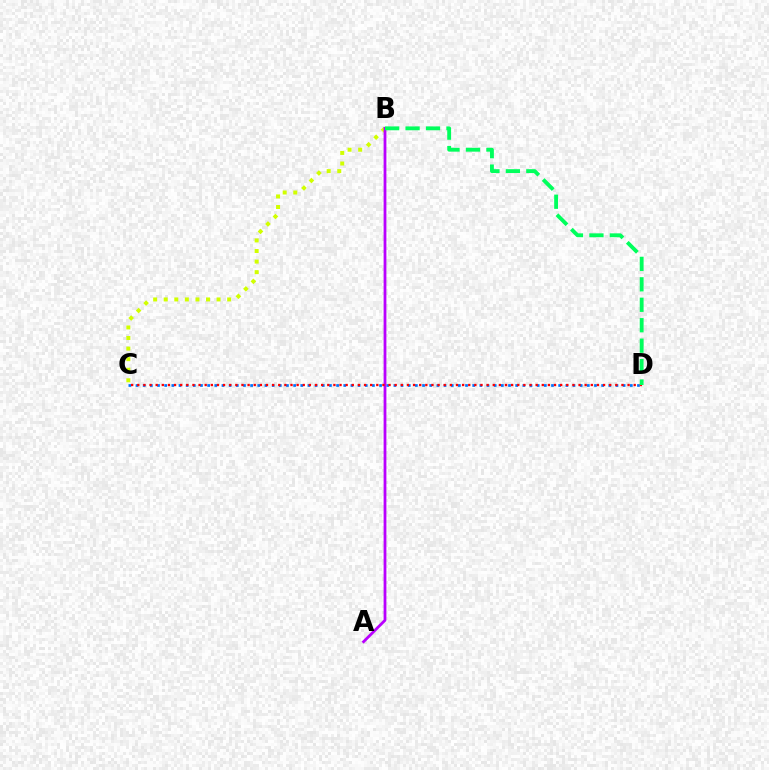{('C', 'D'): [{'color': '#0074ff', 'line_style': 'dotted', 'thickness': 1.95}, {'color': '#ff0000', 'line_style': 'dotted', 'thickness': 1.67}], ('B', 'C'): [{'color': '#d1ff00', 'line_style': 'dotted', 'thickness': 2.87}], ('A', 'B'): [{'color': '#b900ff', 'line_style': 'solid', 'thickness': 2.01}], ('B', 'D'): [{'color': '#00ff5c', 'line_style': 'dashed', 'thickness': 2.78}]}